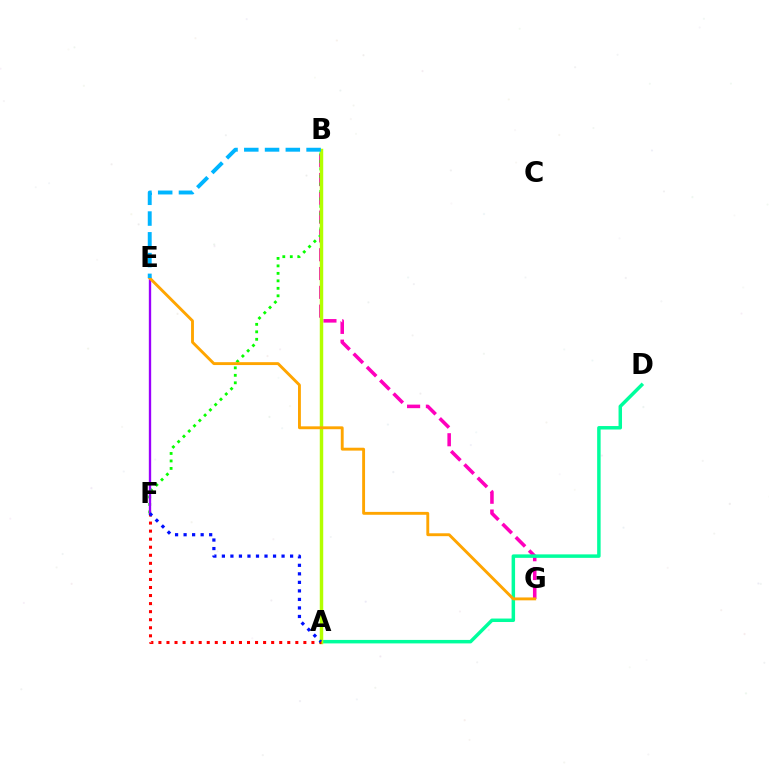{('B', 'G'): [{'color': '#ff00bd', 'line_style': 'dashed', 'thickness': 2.55}], ('B', 'F'): [{'color': '#08ff00', 'line_style': 'dotted', 'thickness': 2.03}], ('A', 'D'): [{'color': '#00ff9d', 'line_style': 'solid', 'thickness': 2.5}], ('A', 'B'): [{'color': '#b3ff00', 'line_style': 'solid', 'thickness': 2.49}], ('E', 'F'): [{'color': '#9b00ff', 'line_style': 'solid', 'thickness': 1.69}], ('A', 'F'): [{'color': '#ff0000', 'line_style': 'dotted', 'thickness': 2.19}, {'color': '#0010ff', 'line_style': 'dotted', 'thickness': 2.32}], ('E', 'G'): [{'color': '#ffa500', 'line_style': 'solid', 'thickness': 2.08}], ('B', 'E'): [{'color': '#00b5ff', 'line_style': 'dashed', 'thickness': 2.82}]}